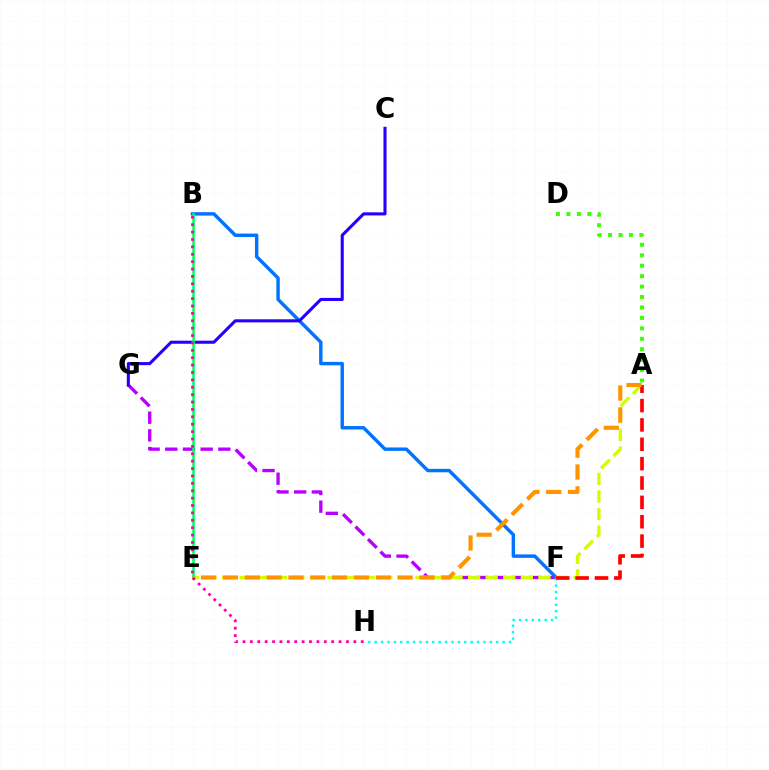{('F', 'G'): [{'color': '#b900ff', 'line_style': 'dashed', 'thickness': 2.4}], ('B', 'F'): [{'color': '#0074ff', 'line_style': 'solid', 'thickness': 2.47}], ('A', 'E'): [{'color': '#d1ff00', 'line_style': 'dashed', 'thickness': 2.39}, {'color': '#ff9400', 'line_style': 'dashed', 'thickness': 2.97}], ('F', 'H'): [{'color': '#00fff6', 'line_style': 'dotted', 'thickness': 1.74}], ('A', 'F'): [{'color': '#ff0000', 'line_style': 'dashed', 'thickness': 2.63}], ('C', 'G'): [{'color': '#2500ff', 'line_style': 'solid', 'thickness': 2.22}], ('B', 'E'): [{'color': '#00ff5c', 'line_style': 'solid', 'thickness': 1.84}], ('B', 'H'): [{'color': '#ff00ac', 'line_style': 'dotted', 'thickness': 2.01}], ('A', 'D'): [{'color': '#3dff00', 'line_style': 'dotted', 'thickness': 2.84}]}